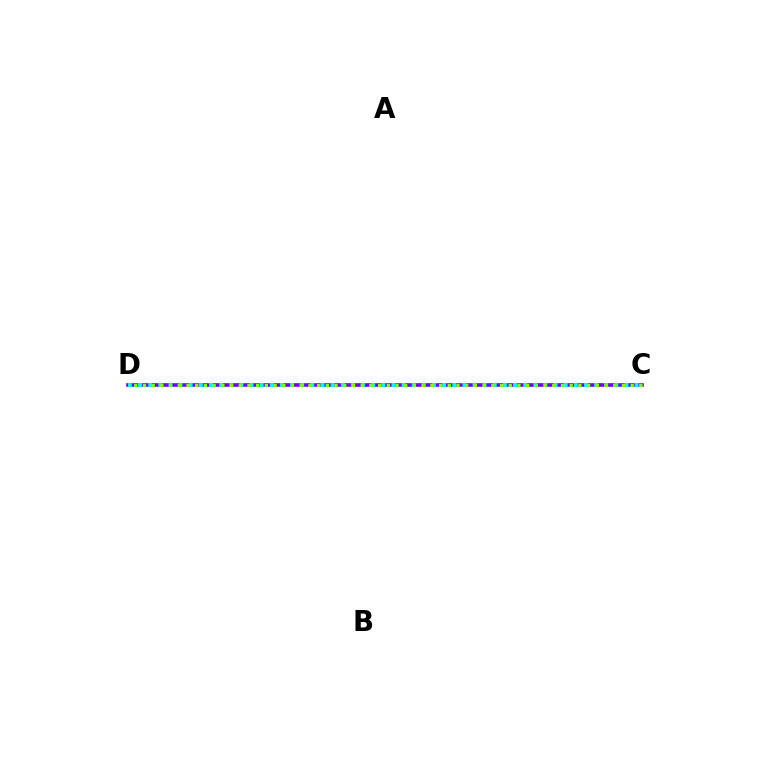{('C', 'D'): [{'color': '#ff0000', 'line_style': 'dashed', 'thickness': 1.62}, {'color': '#7200ff', 'line_style': 'solid', 'thickness': 2.6}, {'color': '#00fff6', 'line_style': 'dotted', 'thickness': 2.75}, {'color': '#84ff00', 'line_style': 'dotted', 'thickness': 2.37}]}